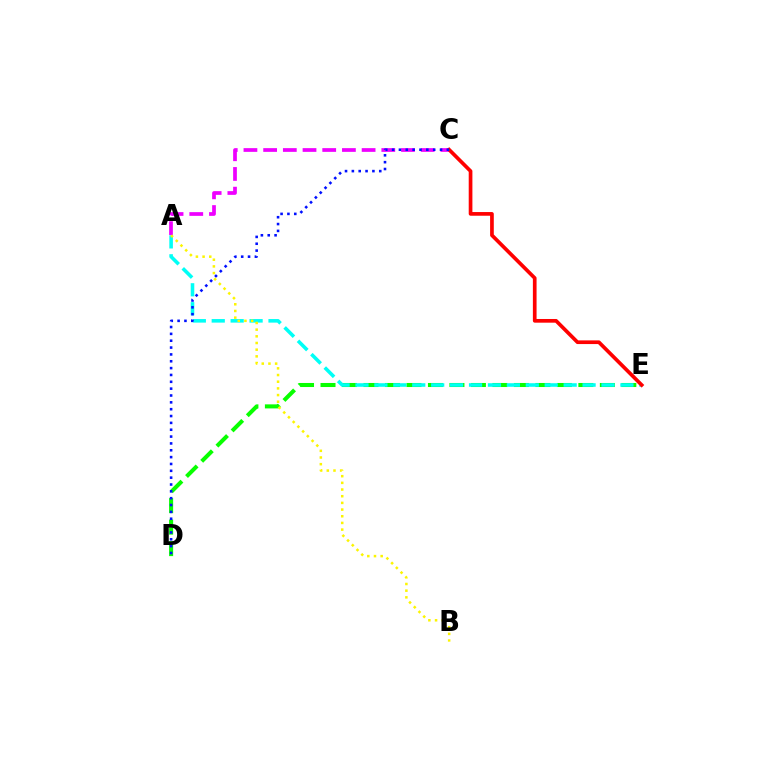{('D', 'E'): [{'color': '#08ff00', 'line_style': 'dashed', 'thickness': 2.92}], ('A', 'C'): [{'color': '#ee00ff', 'line_style': 'dashed', 'thickness': 2.68}], ('A', 'E'): [{'color': '#00fff6', 'line_style': 'dashed', 'thickness': 2.57}], ('C', 'E'): [{'color': '#ff0000', 'line_style': 'solid', 'thickness': 2.66}], ('A', 'B'): [{'color': '#fcf500', 'line_style': 'dotted', 'thickness': 1.81}], ('C', 'D'): [{'color': '#0010ff', 'line_style': 'dotted', 'thickness': 1.86}]}